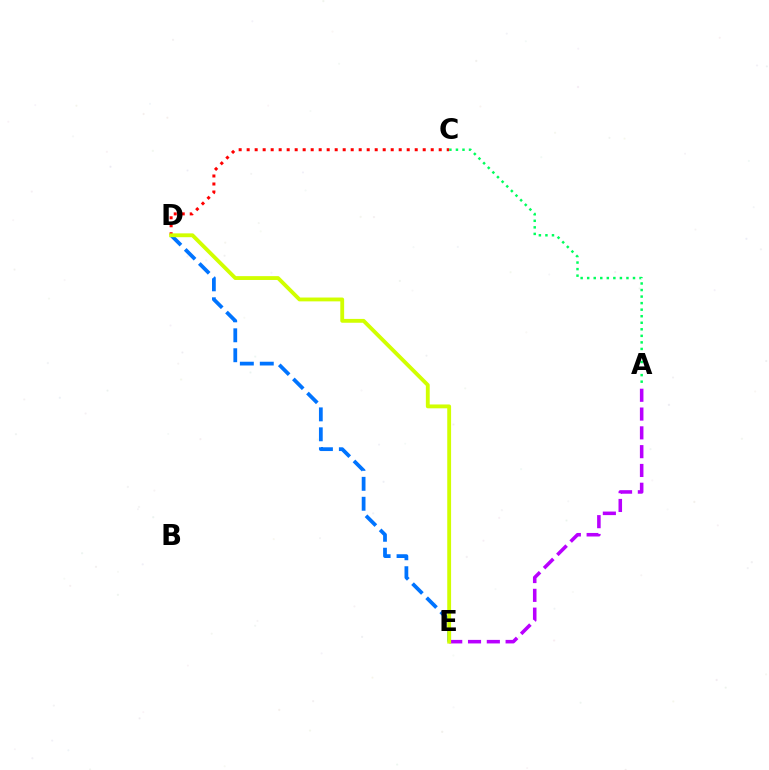{('C', 'D'): [{'color': '#ff0000', 'line_style': 'dotted', 'thickness': 2.17}], ('D', 'E'): [{'color': '#0074ff', 'line_style': 'dashed', 'thickness': 2.71}, {'color': '#d1ff00', 'line_style': 'solid', 'thickness': 2.77}], ('A', 'E'): [{'color': '#b900ff', 'line_style': 'dashed', 'thickness': 2.55}], ('A', 'C'): [{'color': '#00ff5c', 'line_style': 'dotted', 'thickness': 1.78}]}